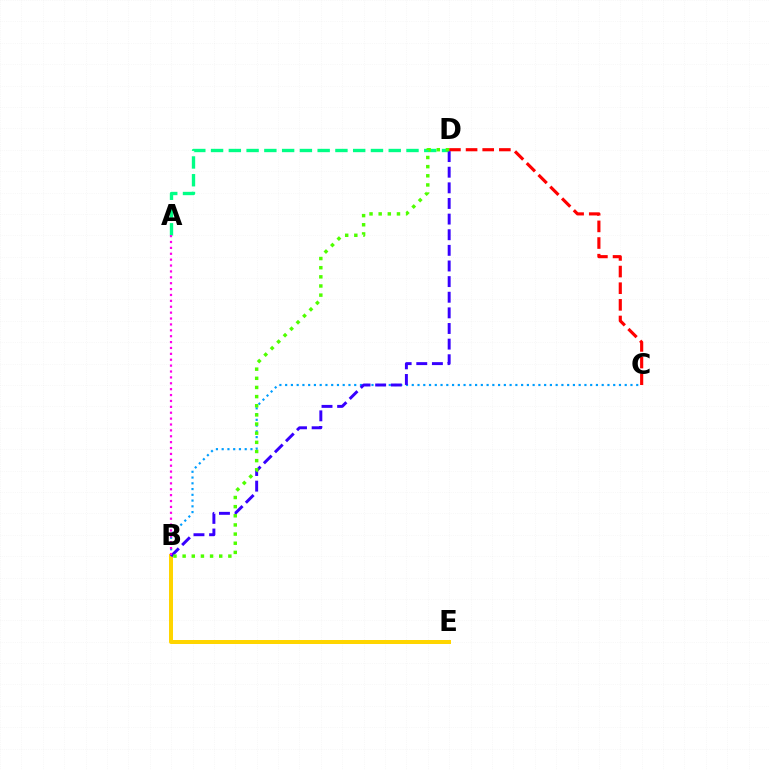{('B', 'E'): [{'color': '#ffd500', 'line_style': 'solid', 'thickness': 2.88}], ('B', 'C'): [{'color': '#009eff', 'line_style': 'dotted', 'thickness': 1.56}], ('A', 'D'): [{'color': '#00ff86', 'line_style': 'dashed', 'thickness': 2.41}], ('C', 'D'): [{'color': '#ff0000', 'line_style': 'dashed', 'thickness': 2.26}], ('B', 'D'): [{'color': '#3700ff', 'line_style': 'dashed', 'thickness': 2.12}, {'color': '#4fff00', 'line_style': 'dotted', 'thickness': 2.49}], ('A', 'B'): [{'color': '#ff00ed', 'line_style': 'dotted', 'thickness': 1.6}]}